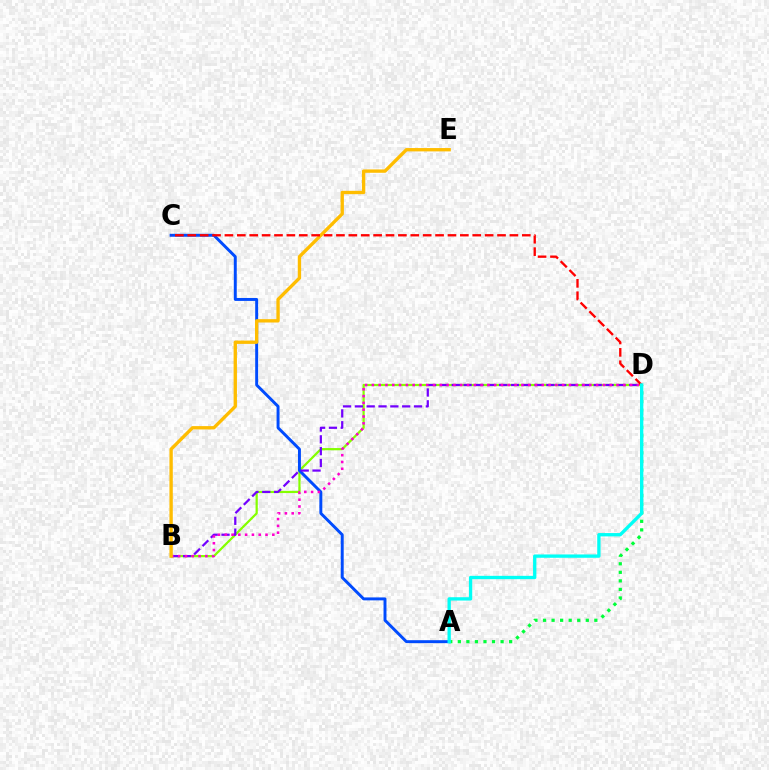{('B', 'D'): [{'color': '#84ff00', 'line_style': 'solid', 'thickness': 1.6}, {'color': '#7200ff', 'line_style': 'dashed', 'thickness': 1.61}, {'color': '#ff00cf', 'line_style': 'dotted', 'thickness': 1.85}], ('A', 'C'): [{'color': '#004bff', 'line_style': 'solid', 'thickness': 2.12}], ('B', 'E'): [{'color': '#ffbd00', 'line_style': 'solid', 'thickness': 2.41}], ('A', 'D'): [{'color': '#00ff39', 'line_style': 'dotted', 'thickness': 2.32}, {'color': '#00fff6', 'line_style': 'solid', 'thickness': 2.39}], ('C', 'D'): [{'color': '#ff0000', 'line_style': 'dashed', 'thickness': 1.68}]}